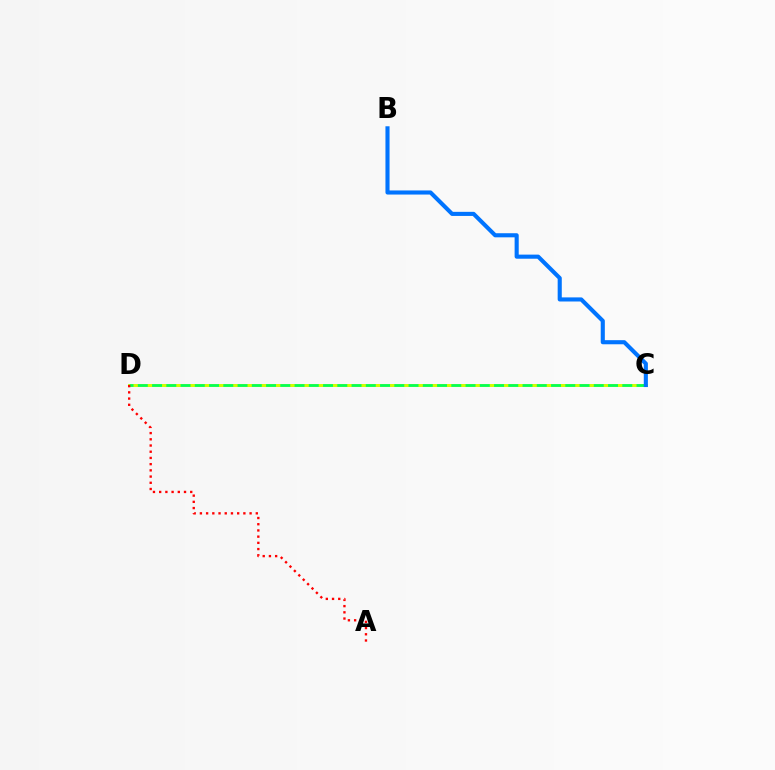{('C', 'D'): [{'color': '#b900ff', 'line_style': 'dashed', 'thickness': 2.14}, {'color': '#d1ff00', 'line_style': 'solid', 'thickness': 2.14}, {'color': '#00ff5c', 'line_style': 'dashed', 'thickness': 1.94}], ('B', 'C'): [{'color': '#0074ff', 'line_style': 'solid', 'thickness': 2.95}], ('A', 'D'): [{'color': '#ff0000', 'line_style': 'dotted', 'thickness': 1.69}]}